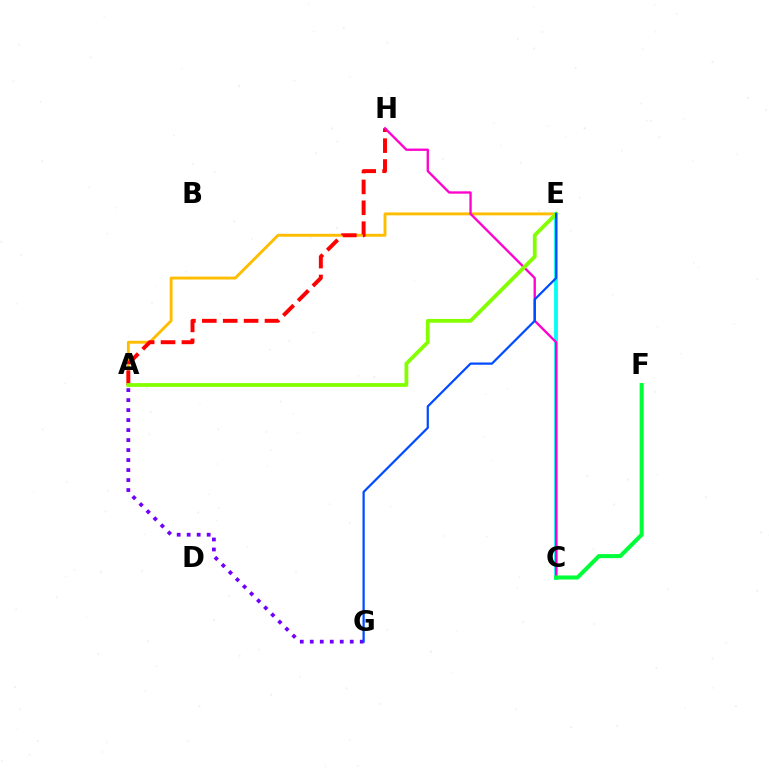{('A', 'G'): [{'color': '#7200ff', 'line_style': 'dotted', 'thickness': 2.72}], ('A', 'E'): [{'color': '#ffbd00', 'line_style': 'solid', 'thickness': 2.08}, {'color': '#84ff00', 'line_style': 'solid', 'thickness': 2.73}], ('C', 'E'): [{'color': '#00fff6', 'line_style': 'solid', 'thickness': 2.73}], ('A', 'H'): [{'color': '#ff0000', 'line_style': 'dashed', 'thickness': 2.84}], ('C', 'H'): [{'color': '#ff00cf', 'line_style': 'solid', 'thickness': 1.68}], ('E', 'G'): [{'color': '#004bff', 'line_style': 'solid', 'thickness': 1.6}], ('C', 'F'): [{'color': '#00ff39', 'line_style': 'solid', 'thickness': 2.91}]}